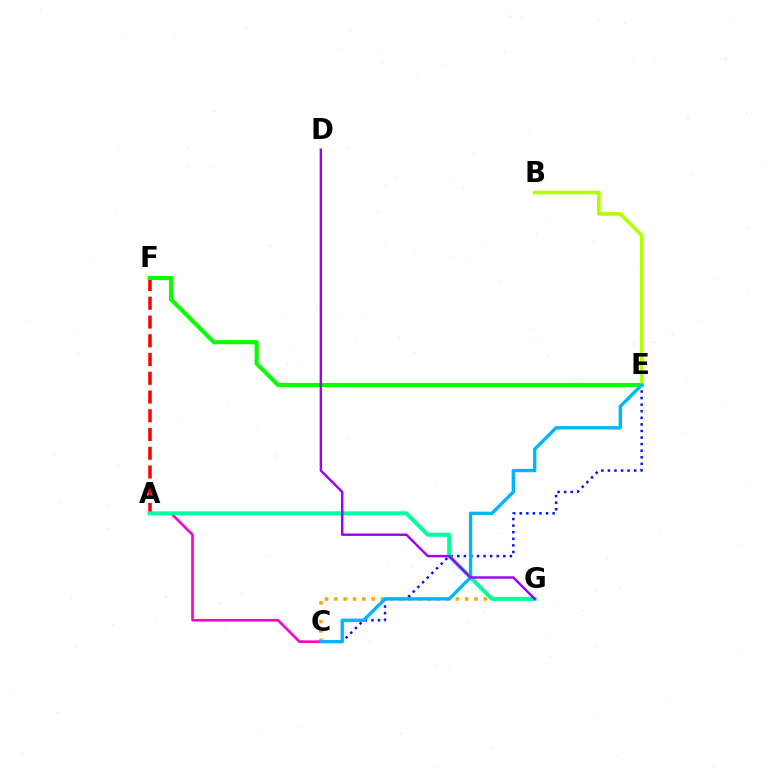{('C', 'G'): [{'color': '#ffa500', 'line_style': 'dotted', 'thickness': 2.54}], ('C', 'E'): [{'color': '#0010ff', 'line_style': 'dotted', 'thickness': 1.79}, {'color': '#00b5ff', 'line_style': 'solid', 'thickness': 2.41}], ('A', 'F'): [{'color': '#ff0000', 'line_style': 'dashed', 'thickness': 2.55}], ('A', 'C'): [{'color': '#ff00bd', 'line_style': 'solid', 'thickness': 1.89}], ('A', 'G'): [{'color': '#00ff9d', 'line_style': 'solid', 'thickness': 2.9}], ('E', 'F'): [{'color': '#08ff00', 'line_style': 'solid', 'thickness': 2.98}], ('B', 'E'): [{'color': '#b3ff00', 'line_style': 'solid', 'thickness': 2.6}], ('D', 'G'): [{'color': '#9b00ff', 'line_style': 'solid', 'thickness': 1.74}]}